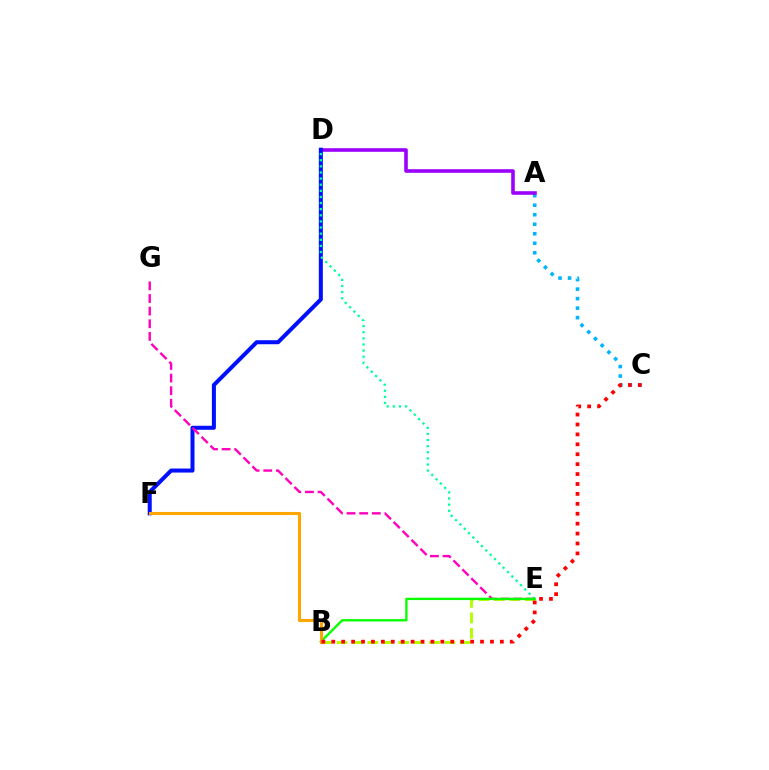{('A', 'C'): [{'color': '#00b5ff', 'line_style': 'dotted', 'thickness': 2.58}], ('A', 'D'): [{'color': '#9b00ff', 'line_style': 'solid', 'thickness': 2.59}], ('D', 'F'): [{'color': '#0010ff', 'line_style': 'solid', 'thickness': 2.9}], ('B', 'E'): [{'color': '#b3ff00', 'line_style': 'dashed', 'thickness': 2.09}, {'color': '#08ff00', 'line_style': 'solid', 'thickness': 1.69}], ('D', 'E'): [{'color': '#00ff9d', 'line_style': 'dotted', 'thickness': 1.66}], ('E', 'G'): [{'color': '#ff00bd', 'line_style': 'dashed', 'thickness': 1.72}], ('B', 'F'): [{'color': '#ffa500', 'line_style': 'solid', 'thickness': 2.21}], ('B', 'C'): [{'color': '#ff0000', 'line_style': 'dotted', 'thickness': 2.69}]}